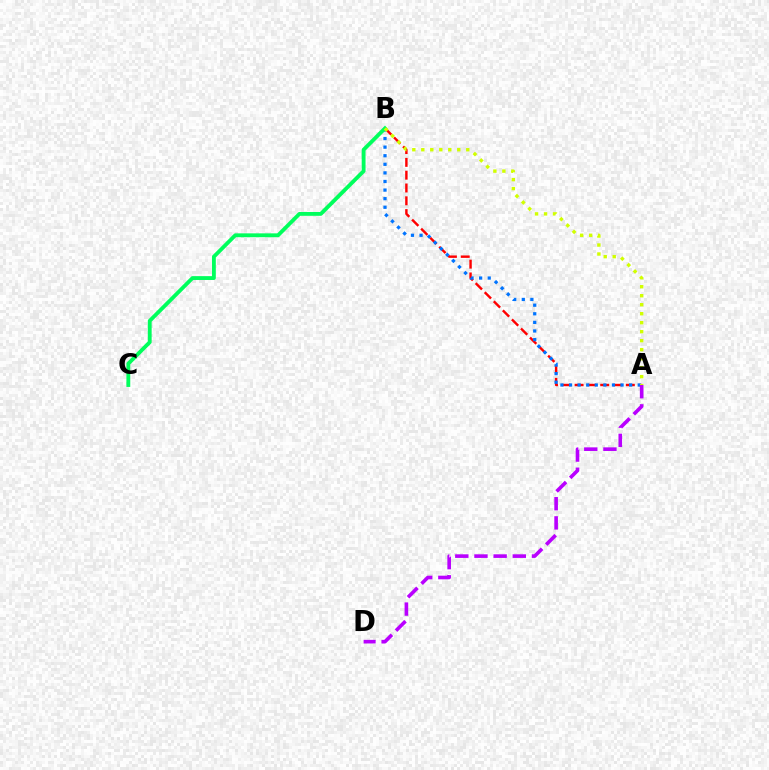{('A', 'B'): [{'color': '#ff0000', 'line_style': 'dashed', 'thickness': 1.74}, {'color': '#0074ff', 'line_style': 'dotted', 'thickness': 2.33}, {'color': '#d1ff00', 'line_style': 'dotted', 'thickness': 2.44}], ('B', 'C'): [{'color': '#00ff5c', 'line_style': 'solid', 'thickness': 2.77}], ('A', 'D'): [{'color': '#b900ff', 'line_style': 'dashed', 'thickness': 2.6}]}